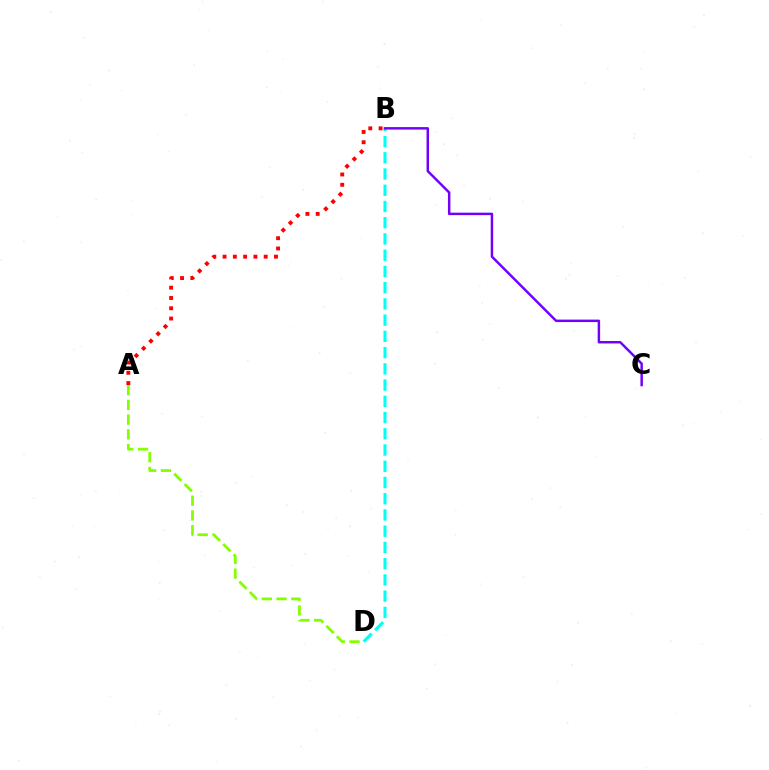{('B', 'D'): [{'color': '#00fff6', 'line_style': 'dashed', 'thickness': 2.21}], ('B', 'C'): [{'color': '#7200ff', 'line_style': 'solid', 'thickness': 1.77}], ('A', 'B'): [{'color': '#ff0000', 'line_style': 'dotted', 'thickness': 2.79}], ('A', 'D'): [{'color': '#84ff00', 'line_style': 'dashed', 'thickness': 2.0}]}